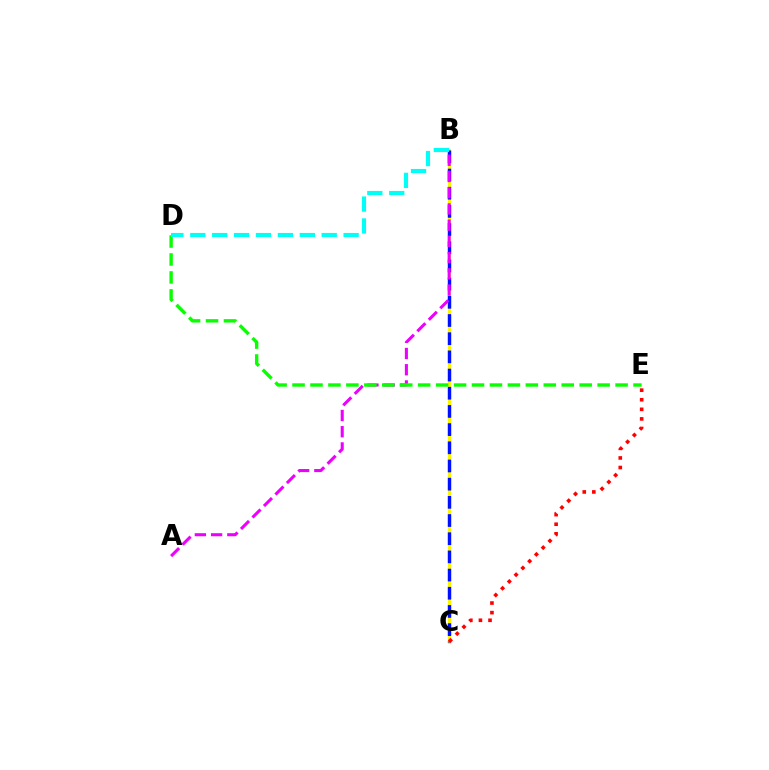{('B', 'C'): [{'color': '#fcf500', 'line_style': 'solid', 'thickness': 2.24}, {'color': '#0010ff', 'line_style': 'dashed', 'thickness': 2.47}], ('A', 'B'): [{'color': '#ee00ff', 'line_style': 'dashed', 'thickness': 2.2}], ('D', 'E'): [{'color': '#08ff00', 'line_style': 'dashed', 'thickness': 2.44}], ('C', 'E'): [{'color': '#ff0000', 'line_style': 'dotted', 'thickness': 2.6}], ('B', 'D'): [{'color': '#00fff6', 'line_style': 'dashed', 'thickness': 2.98}]}